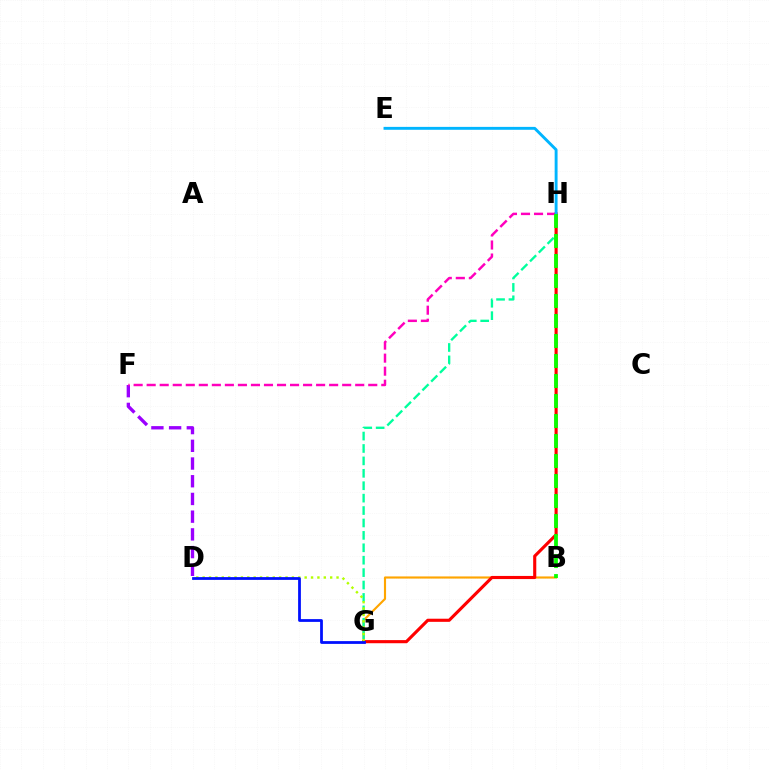{('B', 'G'): [{'color': '#ffa500', 'line_style': 'solid', 'thickness': 1.54}], ('D', 'F'): [{'color': '#9b00ff', 'line_style': 'dashed', 'thickness': 2.41}], ('G', 'H'): [{'color': '#00ff9d', 'line_style': 'dashed', 'thickness': 1.69}, {'color': '#ff0000', 'line_style': 'solid', 'thickness': 2.24}], ('F', 'H'): [{'color': '#ff00bd', 'line_style': 'dashed', 'thickness': 1.77}], ('E', 'H'): [{'color': '#00b5ff', 'line_style': 'solid', 'thickness': 2.09}], ('B', 'H'): [{'color': '#08ff00', 'line_style': 'dashed', 'thickness': 2.72}], ('D', 'G'): [{'color': '#b3ff00', 'line_style': 'dotted', 'thickness': 1.73}, {'color': '#0010ff', 'line_style': 'solid', 'thickness': 2.0}]}